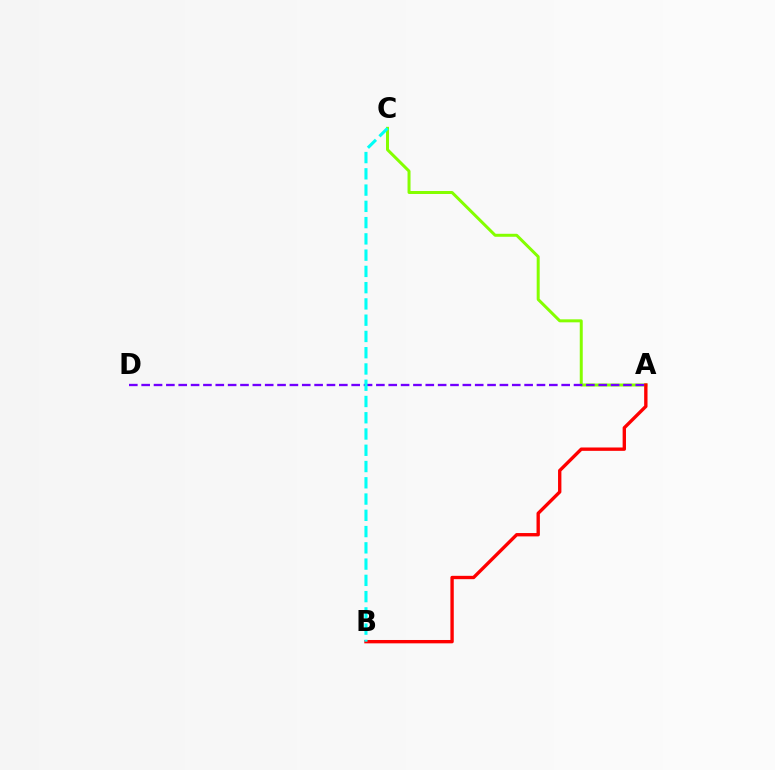{('A', 'C'): [{'color': '#84ff00', 'line_style': 'solid', 'thickness': 2.15}], ('A', 'B'): [{'color': '#ff0000', 'line_style': 'solid', 'thickness': 2.42}], ('A', 'D'): [{'color': '#7200ff', 'line_style': 'dashed', 'thickness': 1.68}], ('B', 'C'): [{'color': '#00fff6', 'line_style': 'dashed', 'thickness': 2.21}]}